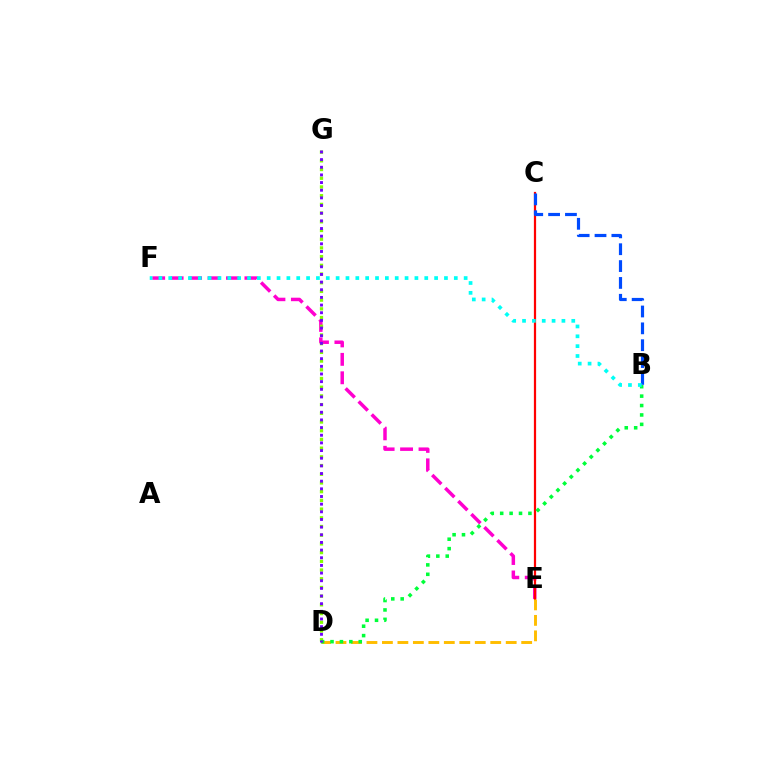{('E', 'F'): [{'color': '#ff00cf', 'line_style': 'dashed', 'thickness': 2.51}], ('D', 'G'): [{'color': '#84ff00', 'line_style': 'dotted', 'thickness': 2.37}, {'color': '#7200ff', 'line_style': 'dotted', 'thickness': 2.08}], ('C', 'E'): [{'color': '#ff0000', 'line_style': 'solid', 'thickness': 1.6}], ('D', 'E'): [{'color': '#ffbd00', 'line_style': 'dashed', 'thickness': 2.1}], ('B', 'C'): [{'color': '#004bff', 'line_style': 'dashed', 'thickness': 2.29}], ('B', 'D'): [{'color': '#00ff39', 'line_style': 'dotted', 'thickness': 2.56}], ('B', 'F'): [{'color': '#00fff6', 'line_style': 'dotted', 'thickness': 2.68}]}